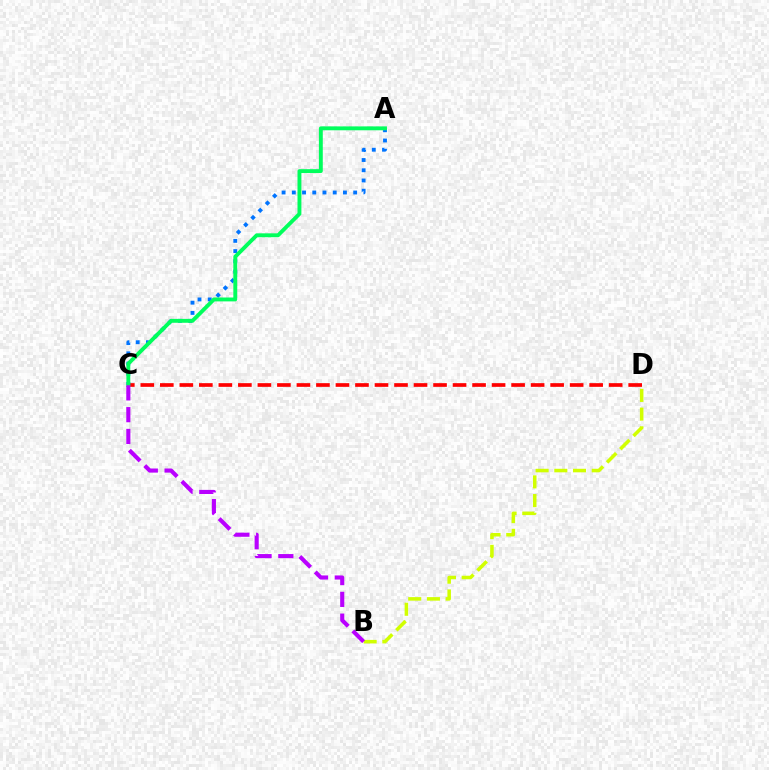{('C', 'D'): [{'color': '#ff0000', 'line_style': 'dashed', 'thickness': 2.65}], ('A', 'C'): [{'color': '#0074ff', 'line_style': 'dotted', 'thickness': 2.78}, {'color': '#00ff5c', 'line_style': 'solid', 'thickness': 2.8}], ('B', 'D'): [{'color': '#d1ff00', 'line_style': 'dashed', 'thickness': 2.54}], ('B', 'C'): [{'color': '#b900ff', 'line_style': 'dashed', 'thickness': 2.96}]}